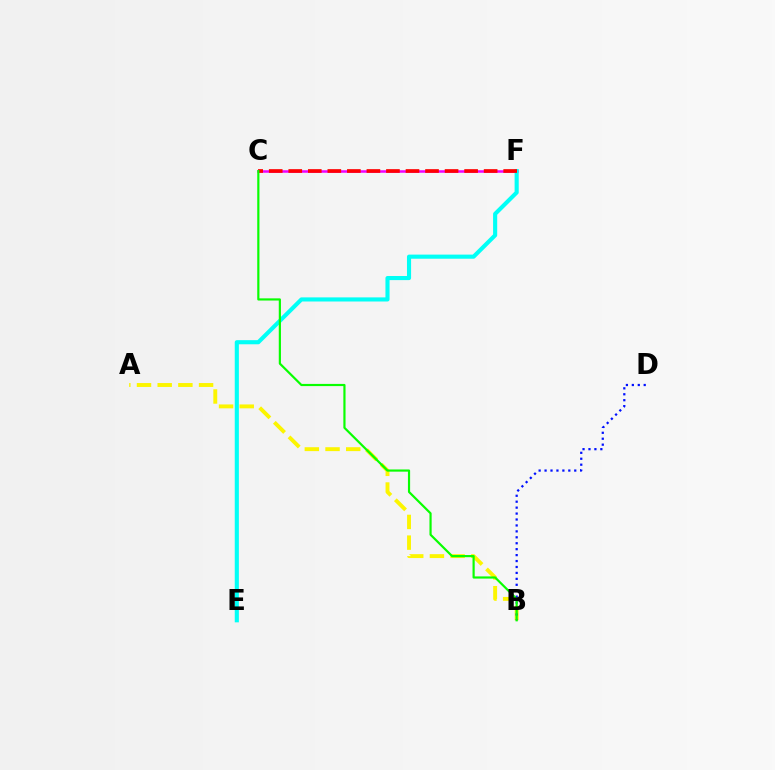{('A', 'B'): [{'color': '#fcf500', 'line_style': 'dashed', 'thickness': 2.81}], ('B', 'D'): [{'color': '#0010ff', 'line_style': 'dotted', 'thickness': 1.61}], ('C', 'F'): [{'color': '#ee00ff', 'line_style': 'solid', 'thickness': 1.8}, {'color': '#ff0000', 'line_style': 'dashed', 'thickness': 2.65}], ('E', 'F'): [{'color': '#00fff6', 'line_style': 'solid', 'thickness': 2.96}], ('B', 'C'): [{'color': '#08ff00', 'line_style': 'solid', 'thickness': 1.57}]}